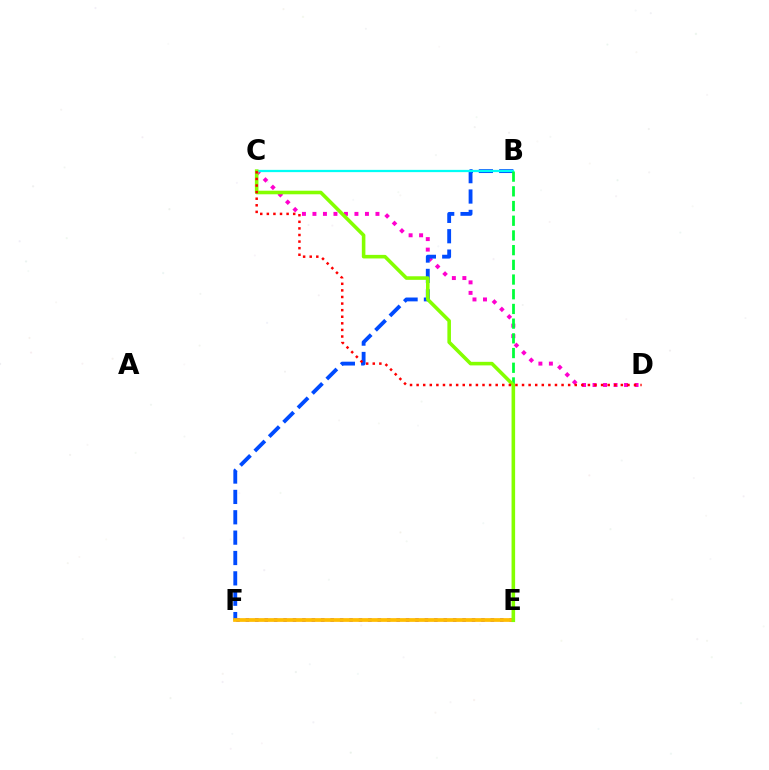{('C', 'D'): [{'color': '#ff00cf', 'line_style': 'dotted', 'thickness': 2.85}, {'color': '#ff0000', 'line_style': 'dotted', 'thickness': 1.79}], ('B', 'F'): [{'color': '#004bff', 'line_style': 'dashed', 'thickness': 2.77}], ('E', 'F'): [{'color': '#7200ff', 'line_style': 'dotted', 'thickness': 2.56}, {'color': '#ffbd00', 'line_style': 'solid', 'thickness': 2.68}], ('B', 'C'): [{'color': '#00fff6', 'line_style': 'solid', 'thickness': 1.63}], ('B', 'E'): [{'color': '#00ff39', 'line_style': 'dashed', 'thickness': 2.0}], ('C', 'E'): [{'color': '#84ff00', 'line_style': 'solid', 'thickness': 2.57}]}